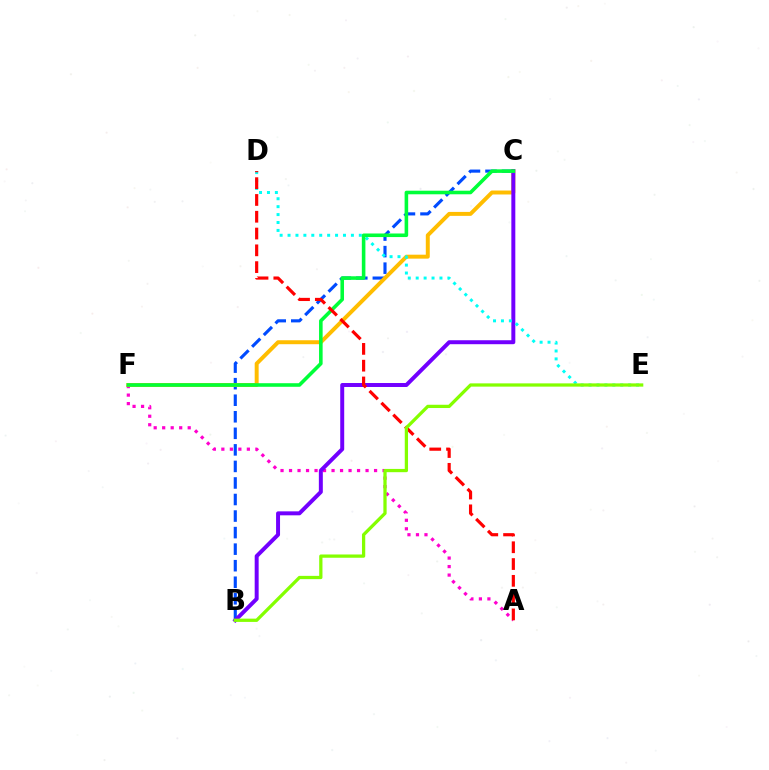{('A', 'F'): [{'color': '#ff00cf', 'line_style': 'dotted', 'thickness': 2.31}], ('B', 'C'): [{'color': '#004bff', 'line_style': 'dashed', 'thickness': 2.25}, {'color': '#7200ff', 'line_style': 'solid', 'thickness': 2.86}], ('C', 'F'): [{'color': '#ffbd00', 'line_style': 'solid', 'thickness': 2.84}, {'color': '#00ff39', 'line_style': 'solid', 'thickness': 2.58}], ('D', 'E'): [{'color': '#00fff6', 'line_style': 'dotted', 'thickness': 2.15}], ('A', 'D'): [{'color': '#ff0000', 'line_style': 'dashed', 'thickness': 2.28}], ('B', 'E'): [{'color': '#84ff00', 'line_style': 'solid', 'thickness': 2.35}]}